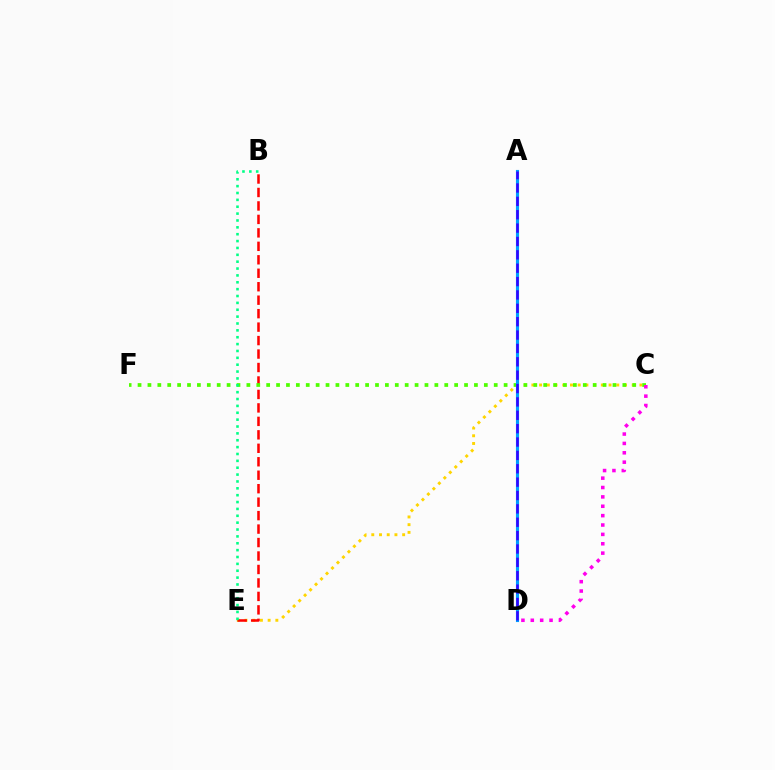{('C', 'E'): [{'color': '#ffd500', 'line_style': 'dotted', 'thickness': 2.1}], ('B', 'E'): [{'color': '#ff0000', 'line_style': 'dashed', 'thickness': 1.83}, {'color': '#00ff86', 'line_style': 'dotted', 'thickness': 1.87}], ('C', 'F'): [{'color': '#4fff00', 'line_style': 'dotted', 'thickness': 2.69}], ('A', 'D'): [{'color': '#009eff', 'line_style': 'solid', 'thickness': 2.24}, {'color': '#3700ff', 'line_style': 'dashed', 'thickness': 1.82}], ('C', 'D'): [{'color': '#ff00ed', 'line_style': 'dotted', 'thickness': 2.55}]}